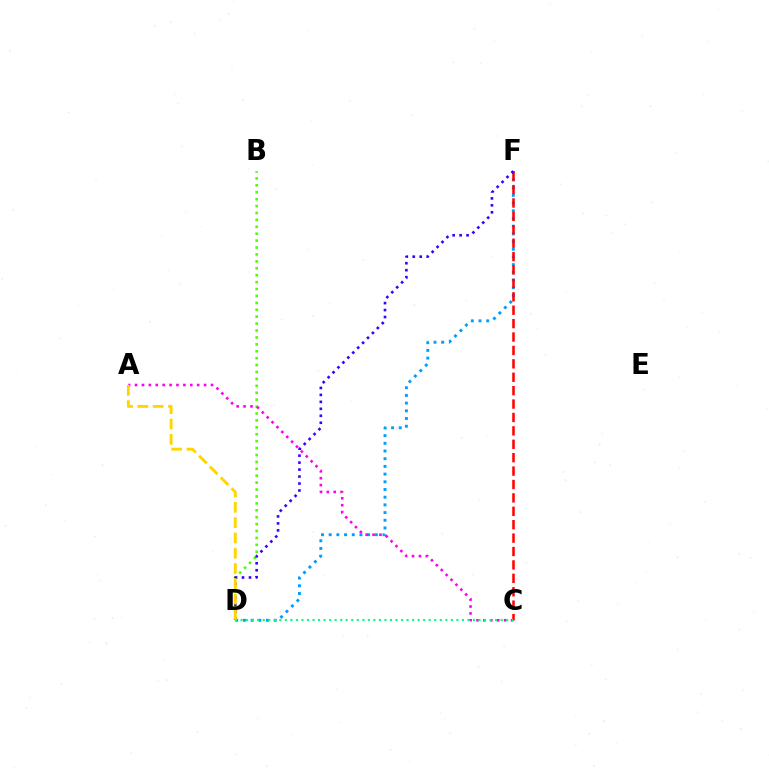{('D', 'F'): [{'color': '#009eff', 'line_style': 'dotted', 'thickness': 2.09}, {'color': '#3700ff', 'line_style': 'dotted', 'thickness': 1.89}], ('B', 'D'): [{'color': '#4fff00', 'line_style': 'dotted', 'thickness': 1.88}], ('C', 'F'): [{'color': '#ff0000', 'line_style': 'dashed', 'thickness': 1.82}], ('A', 'C'): [{'color': '#ff00ed', 'line_style': 'dotted', 'thickness': 1.88}], ('C', 'D'): [{'color': '#00ff86', 'line_style': 'dotted', 'thickness': 1.5}], ('A', 'D'): [{'color': '#ffd500', 'line_style': 'dashed', 'thickness': 2.08}]}